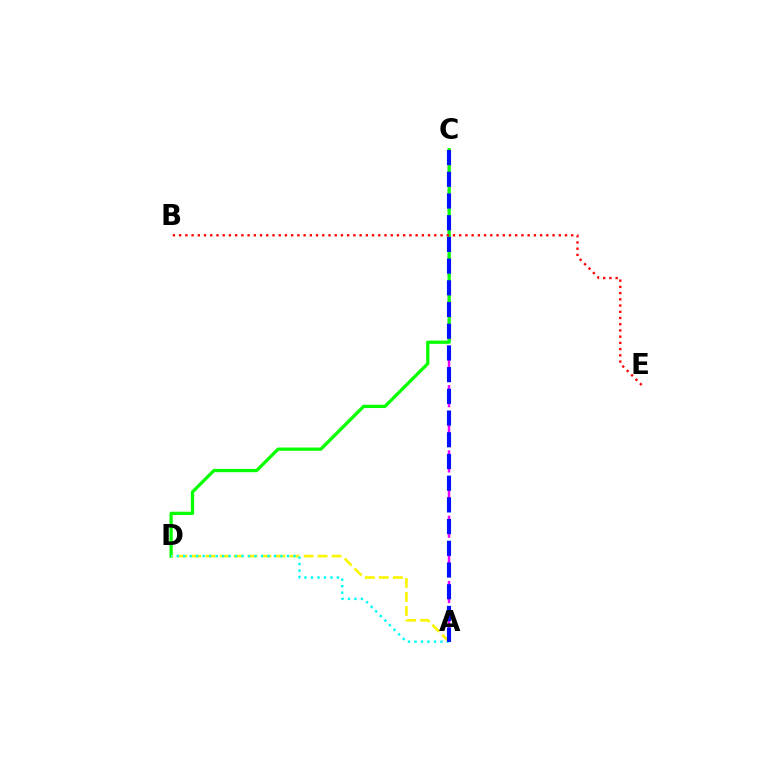{('A', 'C'): [{'color': '#ee00ff', 'line_style': 'dashed', 'thickness': 1.77}, {'color': '#0010ff', 'line_style': 'dashed', 'thickness': 2.95}], ('C', 'D'): [{'color': '#08ff00', 'line_style': 'solid', 'thickness': 2.35}], ('A', 'D'): [{'color': '#fcf500', 'line_style': 'dashed', 'thickness': 1.9}, {'color': '#00fff6', 'line_style': 'dotted', 'thickness': 1.76}], ('B', 'E'): [{'color': '#ff0000', 'line_style': 'dotted', 'thickness': 1.69}]}